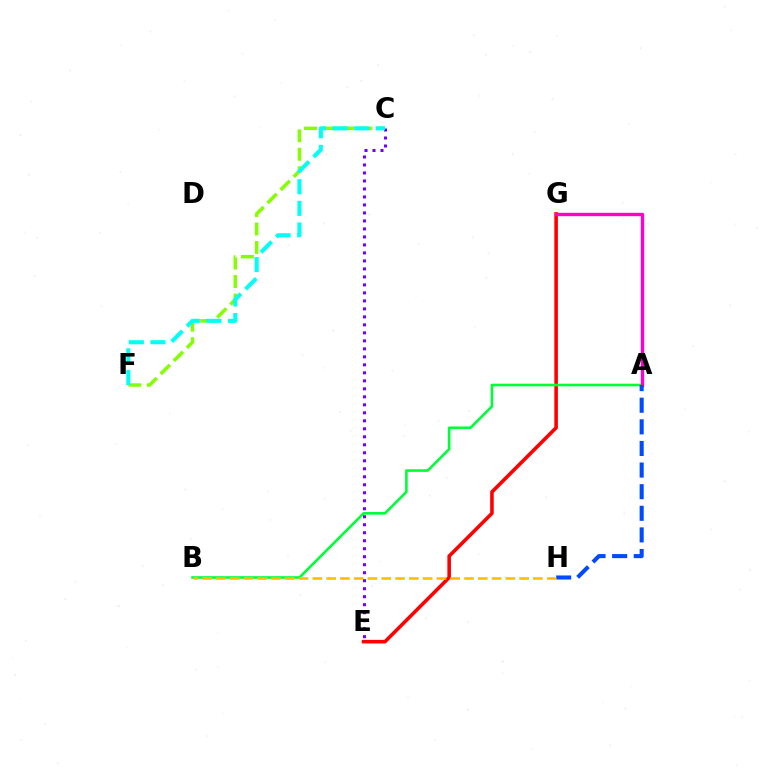{('E', 'G'): [{'color': '#ff0000', 'line_style': 'solid', 'thickness': 2.57}], ('A', 'B'): [{'color': '#00ff39', 'line_style': 'solid', 'thickness': 1.88}], ('A', 'G'): [{'color': '#ff00cf', 'line_style': 'solid', 'thickness': 2.41}], ('A', 'H'): [{'color': '#004bff', 'line_style': 'dashed', 'thickness': 2.94}], ('B', 'H'): [{'color': '#ffbd00', 'line_style': 'dashed', 'thickness': 1.87}], ('C', 'F'): [{'color': '#84ff00', 'line_style': 'dashed', 'thickness': 2.51}, {'color': '#00fff6', 'line_style': 'dashed', 'thickness': 2.94}], ('C', 'E'): [{'color': '#7200ff', 'line_style': 'dotted', 'thickness': 2.17}]}